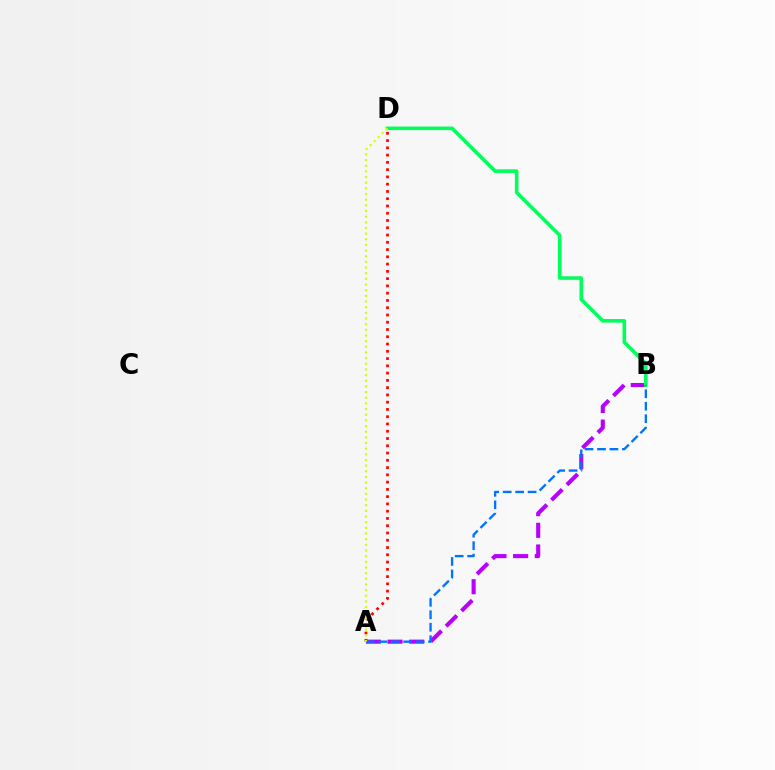{('A', 'B'): [{'color': '#b900ff', 'line_style': 'dashed', 'thickness': 2.95}, {'color': '#0074ff', 'line_style': 'dashed', 'thickness': 1.69}], ('A', 'D'): [{'color': '#ff0000', 'line_style': 'dotted', 'thickness': 1.97}, {'color': '#d1ff00', 'line_style': 'dotted', 'thickness': 1.54}], ('B', 'D'): [{'color': '#00ff5c', 'line_style': 'solid', 'thickness': 2.58}]}